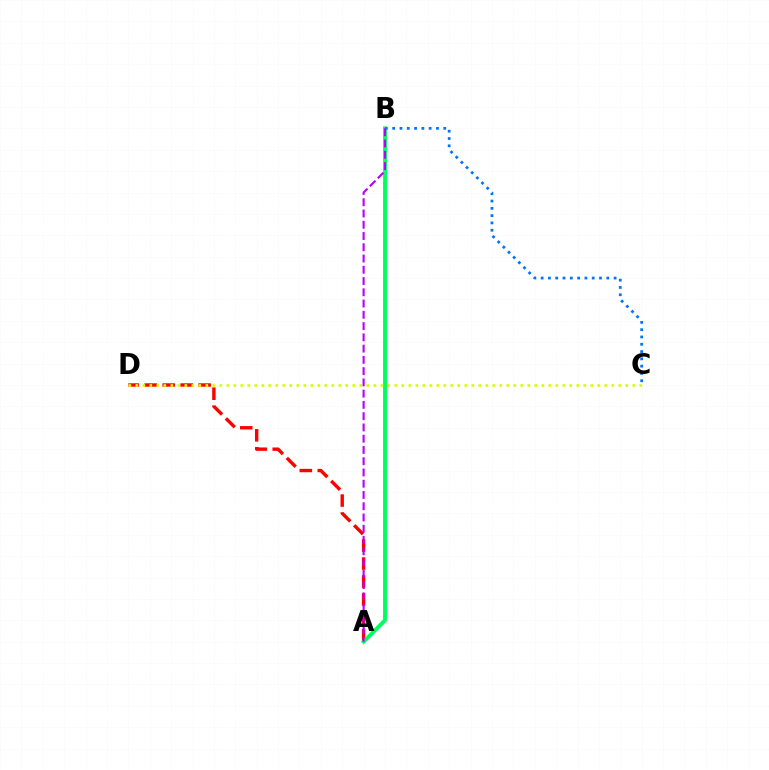{('A', 'D'): [{'color': '#ff0000', 'line_style': 'dashed', 'thickness': 2.44}], ('A', 'B'): [{'color': '#00ff5c', 'line_style': 'solid', 'thickness': 2.79}, {'color': '#b900ff', 'line_style': 'dashed', 'thickness': 1.53}], ('C', 'D'): [{'color': '#d1ff00', 'line_style': 'dotted', 'thickness': 1.9}], ('B', 'C'): [{'color': '#0074ff', 'line_style': 'dotted', 'thickness': 1.98}]}